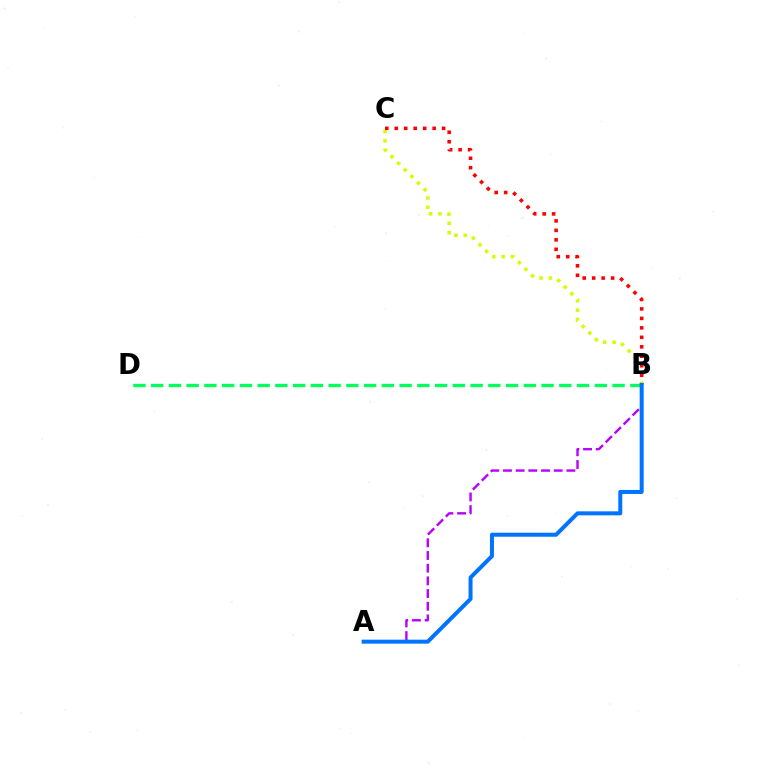{('B', 'D'): [{'color': '#00ff5c', 'line_style': 'dashed', 'thickness': 2.41}], ('B', 'C'): [{'color': '#d1ff00', 'line_style': 'dotted', 'thickness': 2.54}, {'color': '#ff0000', 'line_style': 'dotted', 'thickness': 2.57}], ('A', 'B'): [{'color': '#b900ff', 'line_style': 'dashed', 'thickness': 1.72}, {'color': '#0074ff', 'line_style': 'solid', 'thickness': 2.88}]}